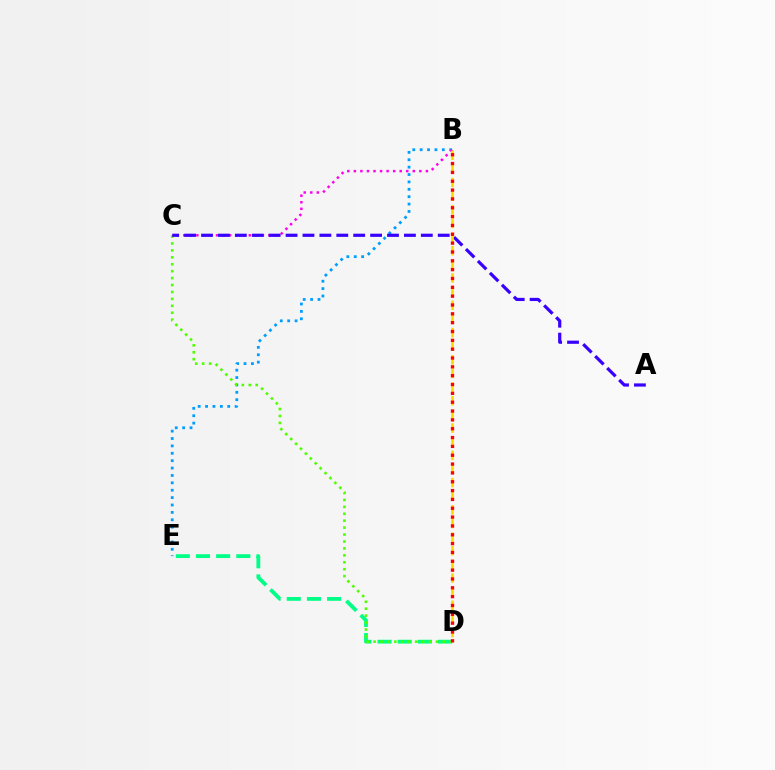{('B', 'E'): [{'color': '#009eff', 'line_style': 'dotted', 'thickness': 2.01}], ('D', 'E'): [{'color': '#00ff86', 'line_style': 'dashed', 'thickness': 2.74}], ('C', 'D'): [{'color': '#4fff00', 'line_style': 'dotted', 'thickness': 1.88}], ('B', 'C'): [{'color': '#ff00ed', 'line_style': 'dotted', 'thickness': 1.78}], ('A', 'C'): [{'color': '#3700ff', 'line_style': 'dashed', 'thickness': 2.3}], ('B', 'D'): [{'color': '#ffd500', 'line_style': 'dashed', 'thickness': 1.85}, {'color': '#ff0000', 'line_style': 'dotted', 'thickness': 2.4}]}